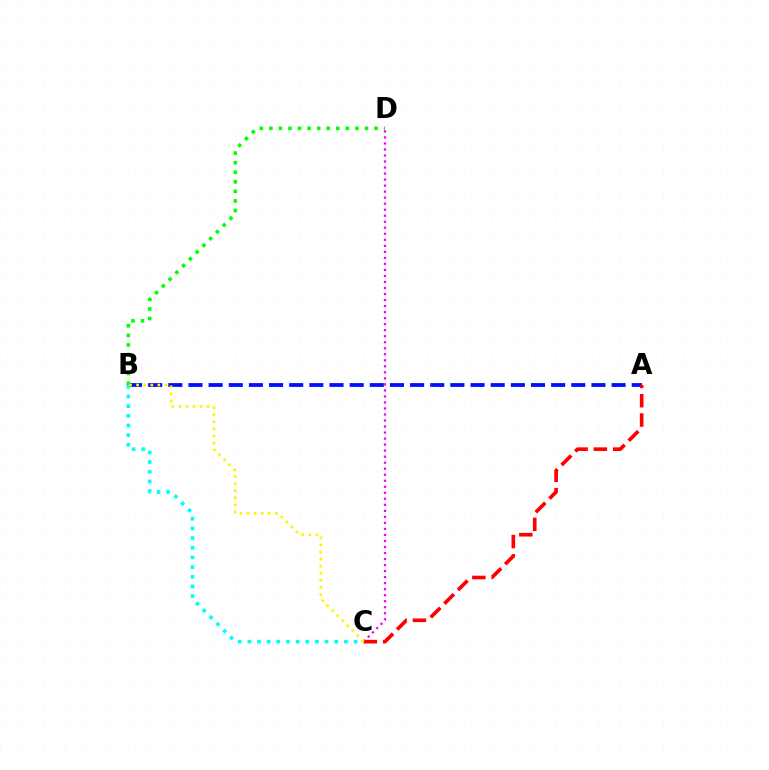{('A', 'B'): [{'color': '#0010ff', 'line_style': 'dashed', 'thickness': 2.74}], ('B', 'C'): [{'color': '#00fff6', 'line_style': 'dotted', 'thickness': 2.63}, {'color': '#fcf500', 'line_style': 'dotted', 'thickness': 1.92}], ('B', 'D'): [{'color': '#08ff00', 'line_style': 'dotted', 'thickness': 2.6}], ('C', 'D'): [{'color': '#ee00ff', 'line_style': 'dotted', 'thickness': 1.64}], ('A', 'C'): [{'color': '#ff0000', 'line_style': 'dashed', 'thickness': 2.62}]}